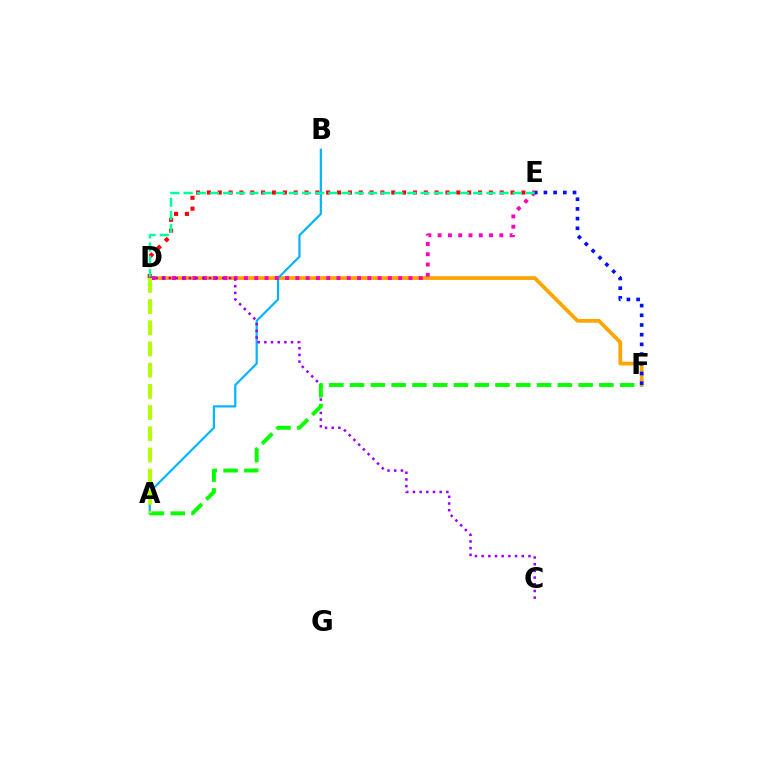{('D', 'F'): [{'color': '#ffa500', 'line_style': 'solid', 'thickness': 2.71}], ('A', 'B'): [{'color': '#00b5ff', 'line_style': 'solid', 'thickness': 1.58}], ('D', 'E'): [{'color': '#ff0000', 'line_style': 'dotted', 'thickness': 2.95}, {'color': '#ff00bd', 'line_style': 'dotted', 'thickness': 2.79}, {'color': '#00ff9d', 'line_style': 'dashed', 'thickness': 1.79}], ('C', 'D'): [{'color': '#9b00ff', 'line_style': 'dotted', 'thickness': 1.82}], ('A', 'F'): [{'color': '#08ff00', 'line_style': 'dashed', 'thickness': 2.82}], ('A', 'D'): [{'color': '#b3ff00', 'line_style': 'dashed', 'thickness': 2.88}], ('E', 'F'): [{'color': '#0010ff', 'line_style': 'dotted', 'thickness': 2.64}]}